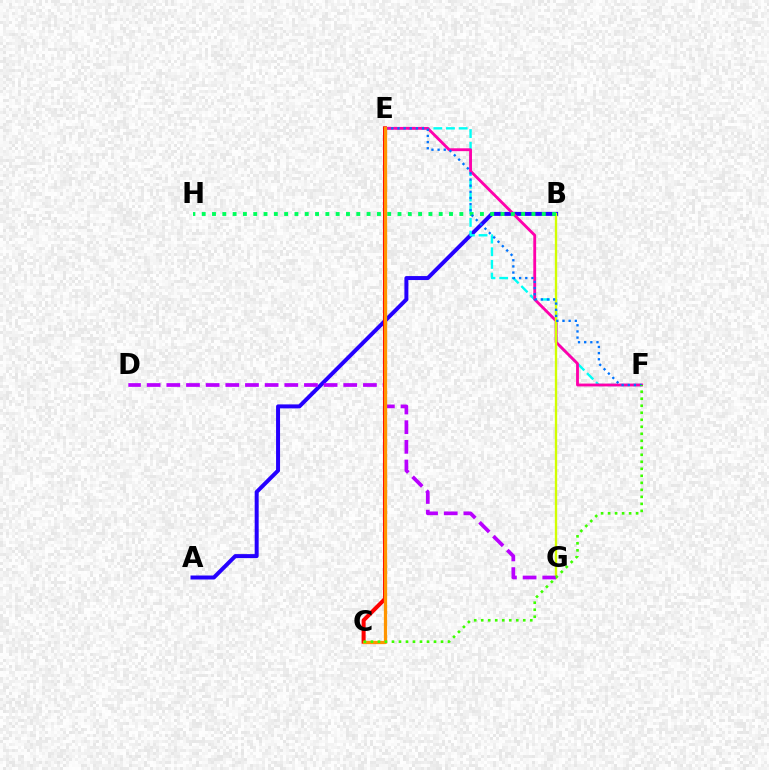{('A', 'B'): [{'color': '#2500ff', 'line_style': 'solid', 'thickness': 2.87}], ('E', 'F'): [{'color': '#00fff6', 'line_style': 'dashed', 'thickness': 1.72}, {'color': '#ff00ac', 'line_style': 'solid', 'thickness': 2.05}, {'color': '#0074ff', 'line_style': 'dotted', 'thickness': 1.67}], ('B', 'G'): [{'color': '#d1ff00', 'line_style': 'solid', 'thickness': 1.69}], ('D', 'G'): [{'color': '#b900ff', 'line_style': 'dashed', 'thickness': 2.67}], ('B', 'H'): [{'color': '#00ff5c', 'line_style': 'dotted', 'thickness': 2.8}], ('C', 'E'): [{'color': '#ff0000', 'line_style': 'solid', 'thickness': 2.91}, {'color': '#ff9400', 'line_style': 'solid', 'thickness': 2.35}], ('C', 'F'): [{'color': '#3dff00', 'line_style': 'dotted', 'thickness': 1.9}]}